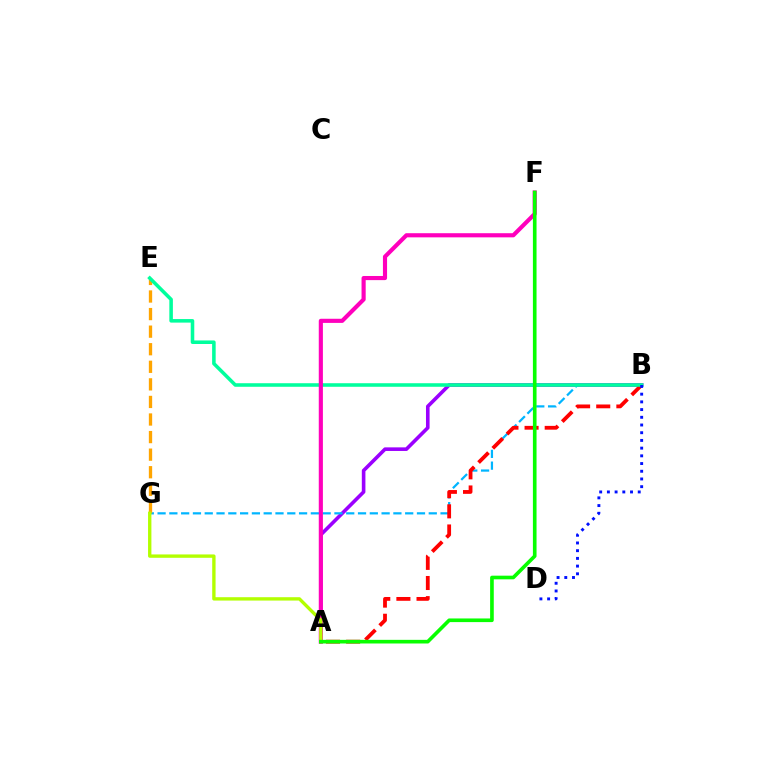{('A', 'B'): [{'color': '#9b00ff', 'line_style': 'solid', 'thickness': 2.6}, {'color': '#ff0000', 'line_style': 'dashed', 'thickness': 2.73}], ('B', 'G'): [{'color': '#00b5ff', 'line_style': 'dashed', 'thickness': 1.6}], ('E', 'G'): [{'color': '#ffa500', 'line_style': 'dashed', 'thickness': 2.39}], ('B', 'E'): [{'color': '#00ff9d', 'line_style': 'solid', 'thickness': 2.56}], ('A', 'F'): [{'color': '#ff00bd', 'line_style': 'solid', 'thickness': 2.98}, {'color': '#08ff00', 'line_style': 'solid', 'thickness': 2.62}], ('A', 'G'): [{'color': '#b3ff00', 'line_style': 'solid', 'thickness': 2.41}], ('B', 'D'): [{'color': '#0010ff', 'line_style': 'dotted', 'thickness': 2.09}]}